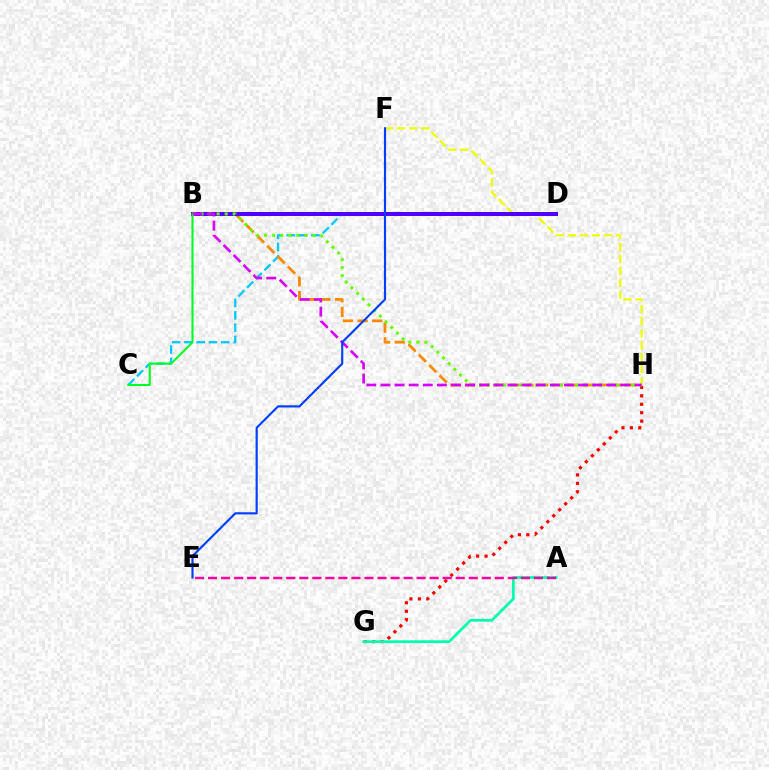{('C', 'D'): [{'color': '#00c7ff', 'line_style': 'dashed', 'thickness': 1.67}], ('F', 'H'): [{'color': '#eeff00', 'line_style': 'dashed', 'thickness': 1.63}], ('B', 'H'): [{'color': '#ff8800', 'line_style': 'dashed', 'thickness': 1.99}, {'color': '#66ff00', 'line_style': 'dotted', 'thickness': 2.18}, {'color': '#d600ff', 'line_style': 'dashed', 'thickness': 1.92}], ('B', 'D'): [{'color': '#4f00ff', 'line_style': 'solid', 'thickness': 2.9}], ('B', 'C'): [{'color': '#00ff27', 'line_style': 'solid', 'thickness': 1.5}], ('G', 'H'): [{'color': '#ff0000', 'line_style': 'dotted', 'thickness': 2.29}], ('A', 'G'): [{'color': '#00ffaf', 'line_style': 'solid', 'thickness': 1.98}], ('A', 'E'): [{'color': '#ff00a0', 'line_style': 'dashed', 'thickness': 1.77}], ('E', 'F'): [{'color': '#003fff', 'line_style': 'solid', 'thickness': 1.55}]}